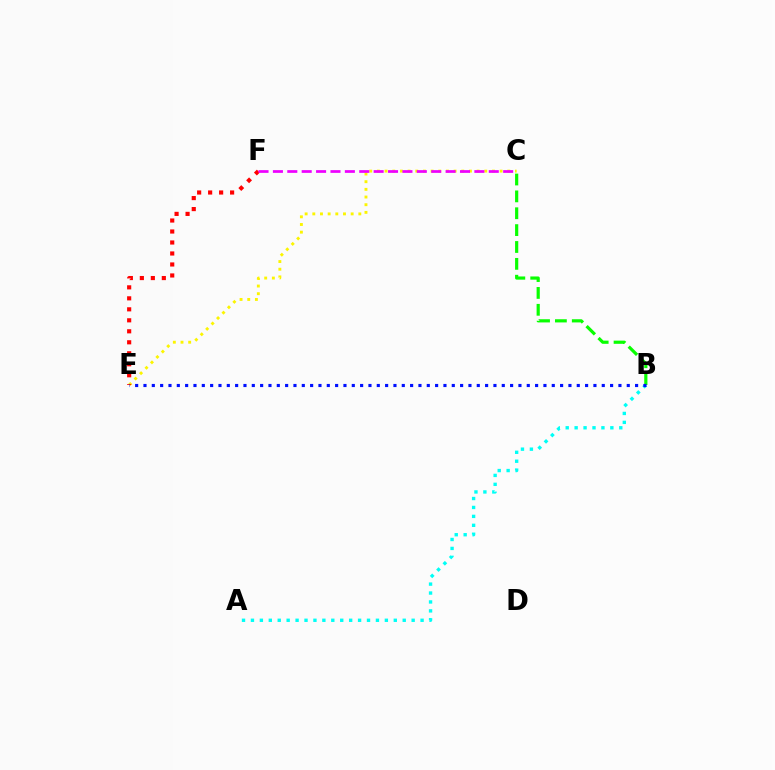{('A', 'B'): [{'color': '#00fff6', 'line_style': 'dotted', 'thickness': 2.43}], ('C', 'E'): [{'color': '#fcf500', 'line_style': 'dotted', 'thickness': 2.08}], ('E', 'F'): [{'color': '#ff0000', 'line_style': 'dotted', 'thickness': 2.99}], ('B', 'C'): [{'color': '#08ff00', 'line_style': 'dashed', 'thickness': 2.29}], ('C', 'F'): [{'color': '#ee00ff', 'line_style': 'dashed', 'thickness': 1.95}], ('B', 'E'): [{'color': '#0010ff', 'line_style': 'dotted', 'thickness': 2.26}]}